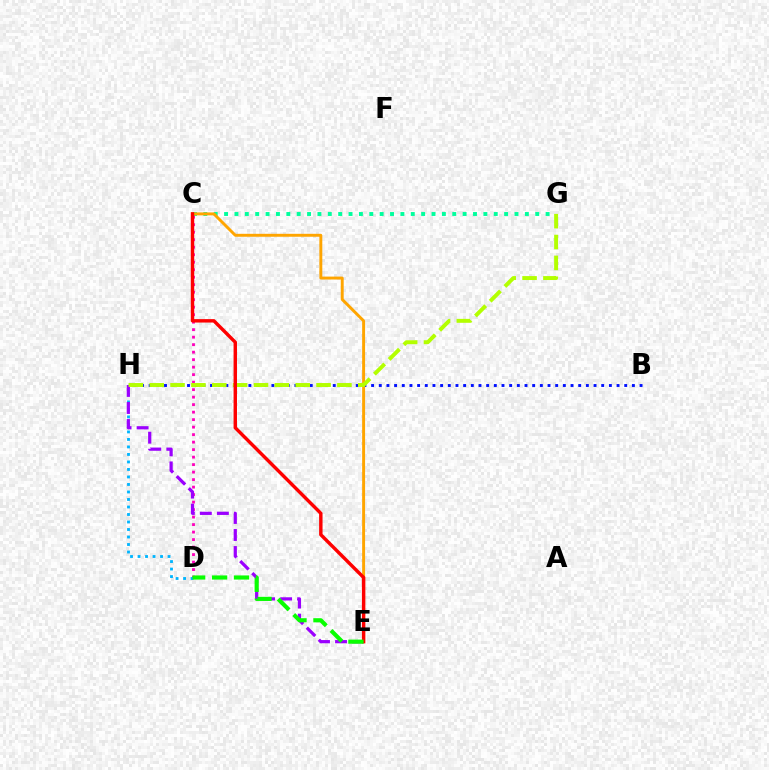{('C', 'D'): [{'color': '#ff00bd', 'line_style': 'dotted', 'thickness': 2.04}], ('B', 'H'): [{'color': '#0010ff', 'line_style': 'dotted', 'thickness': 2.08}], ('C', 'G'): [{'color': '#00ff9d', 'line_style': 'dotted', 'thickness': 2.82}], ('D', 'H'): [{'color': '#00b5ff', 'line_style': 'dotted', 'thickness': 2.04}], ('E', 'H'): [{'color': '#9b00ff', 'line_style': 'dashed', 'thickness': 2.31}], ('C', 'E'): [{'color': '#ffa500', 'line_style': 'solid', 'thickness': 2.11}, {'color': '#ff0000', 'line_style': 'solid', 'thickness': 2.46}], ('G', 'H'): [{'color': '#b3ff00', 'line_style': 'dashed', 'thickness': 2.83}], ('D', 'E'): [{'color': '#08ff00', 'line_style': 'dashed', 'thickness': 2.98}]}